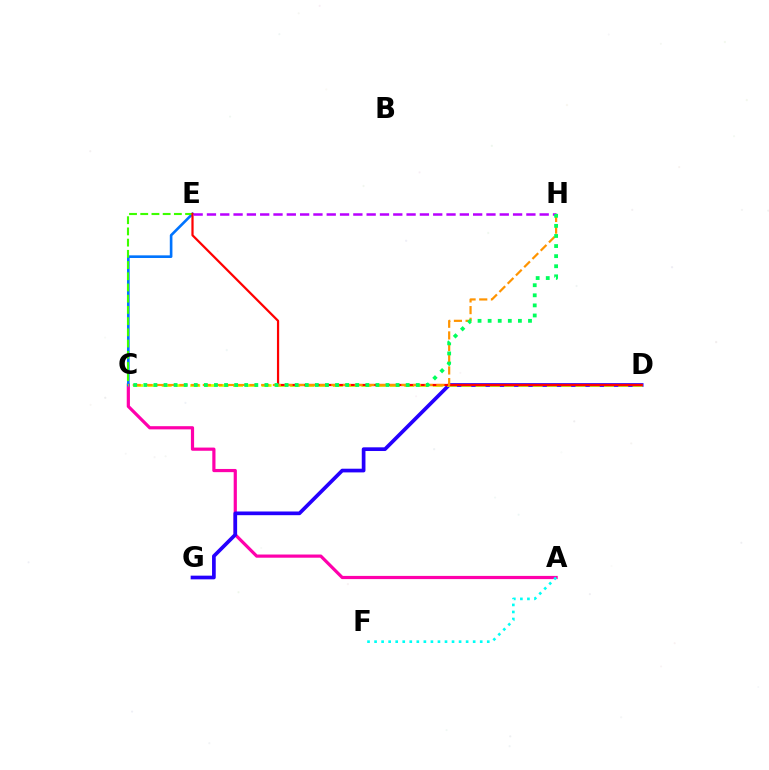{('A', 'C'): [{'color': '#ff00ac', 'line_style': 'solid', 'thickness': 2.3}], ('C', 'E'): [{'color': '#0074ff', 'line_style': 'solid', 'thickness': 1.9}, {'color': '#3dff00', 'line_style': 'dashed', 'thickness': 1.52}], ('D', 'G'): [{'color': '#2500ff', 'line_style': 'solid', 'thickness': 2.66}], ('A', 'F'): [{'color': '#00fff6', 'line_style': 'dotted', 'thickness': 1.91}], ('C', 'D'): [{'color': '#d1ff00', 'line_style': 'dashed', 'thickness': 1.94}], ('D', 'E'): [{'color': '#ff0000', 'line_style': 'solid', 'thickness': 1.6}], ('C', 'H'): [{'color': '#ff9400', 'line_style': 'dashed', 'thickness': 1.59}, {'color': '#00ff5c', 'line_style': 'dotted', 'thickness': 2.74}], ('E', 'H'): [{'color': '#b900ff', 'line_style': 'dashed', 'thickness': 1.81}]}